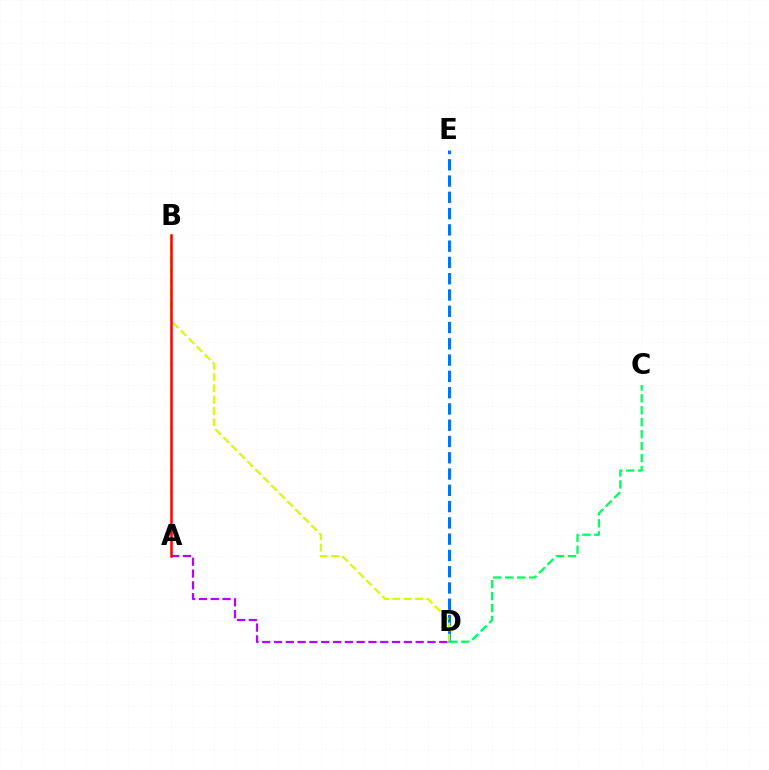{('D', 'E'): [{'color': '#0074ff', 'line_style': 'dashed', 'thickness': 2.21}], ('B', 'D'): [{'color': '#d1ff00', 'line_style': 'dashed', 'thickness': 1.54}], ('C', 'D'): [{'color': '#00ff5c', 'line_style': 'dashed', 'thickness': 1.62}], ('A', 'D'): [{'color': '#b900ff', 'line_style': 'dashed', 'thickness': 1.6}], ('A', 'B'): [{'color': '#ff0000', 'line_style': 'solid', 'thickness': 1.8}]}